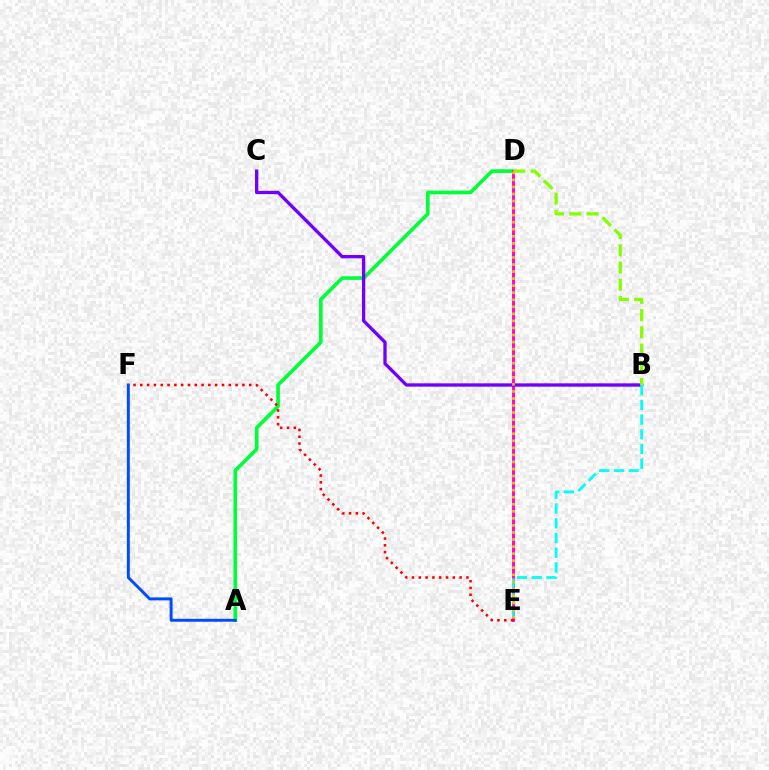{('A', 'D'): [{'color': '#00ff39', 'line_style': 'solid', 'thickness': 2.63}], ('D', 'E'): [{'color': '#ff00cf', 'line_style': 'solid', 'thickness': 2.07}, {'color': '#ffbd00', 'line_style': 'dotted', 'thickness': 1.92}], ('B', 'C'): [{'color': '#7200ff', 'line_style': 'solid', 'thickness': 2.39}], ('B', 'D'): [{'color': '#84ff00', 'line_style': 'dashed', 'thickness': 2.34}], ('E', 'F'): [{'color': '#ff0000', 'line_style': 'dotted', 'thickness': 1.85}], ('A', 'F'): [{'color': '#004bff', 'line_style': 'solid', 'thickness': 2.12}], ('B', 'E'): [{'color': '#00fff6', 'line_style': 'dashed', 'thickness': 2.0}]}